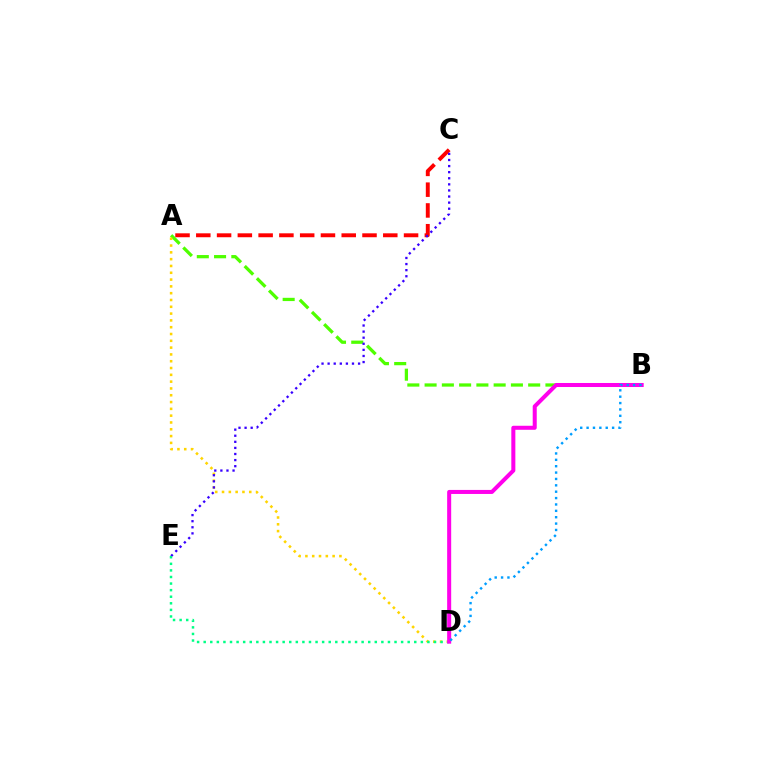{('A', 'B'): [{'color': '#4fff00', 'line_style': 'dashed', 'thickness': 2.35}], ('A', 'D'): [{'color': '#ffd500', 'line_style': 'dotted', 'thickness': 1.85}], ('A', 'C'): [{'color': '#ff0000', 'line_style': 'dashed', 'thickness': 2.82}], ('C', 'E'): [{'color': '#3700ff', 'line_style': 'dotted', 'thickness': 1.65}], ('D', 'E'): [{'color': '#00ff86', 'line_style': 'dotted', 'thickness': 1.79}], ('B', 'D'): [{'color': '#ff00ed', 'line_style': 'solid', 'thickness': 2.9}, {'color': '#009eff', 'line_style': 'dotted', 'thickness': 1.73}]}